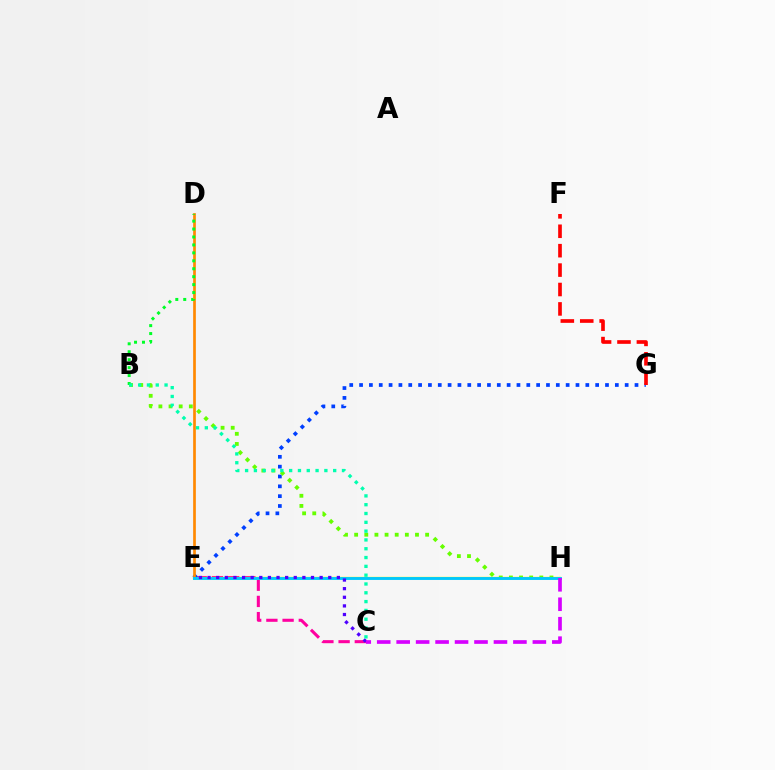{('C', 'E'): [{'color': '#ff00a0', 'line_style': 'dashed', 'thickness': 2.2}, {'color': '#4f00ff', 'line_style': 'dotted', 'thickness': 2.34}], ('E', 'H'): [{'color': '#eeff00', 'line_style': 'solid', 'thickness': 1.7}, {'color': '#00c7ff', 'line_style': 'solid', 'thickness': 2.07}], ('E', 'G'): [{'color': '#003fff', 'line_style': 'dotted', 'thickness': 2.67}], ('B', 'H'): [{'color': '#66ff00', 'line_style': 'dotted', 'thickness': 2.76}], ('D', 'E'): [{'color': '#ff8800', 'line_style': 'solid', 'thickness': 1.94}], ('F', 'G'): [{'color': '#ff0000', 'line_style': 'dashed', 'thickness': 2.64}], ('B', 'D'): [{'color': '#00ff27', 'line_style': 'dotted', 'thickness': 2.16}], ('C', 'H'): [{'color': '#d600ff', 'line_style': 'dashed', 'thickness': 2.64}], ('B', 'C'): [{'color': '#00ffaf', 'line_style': 'dotted', 'thickness': 2.39}]}